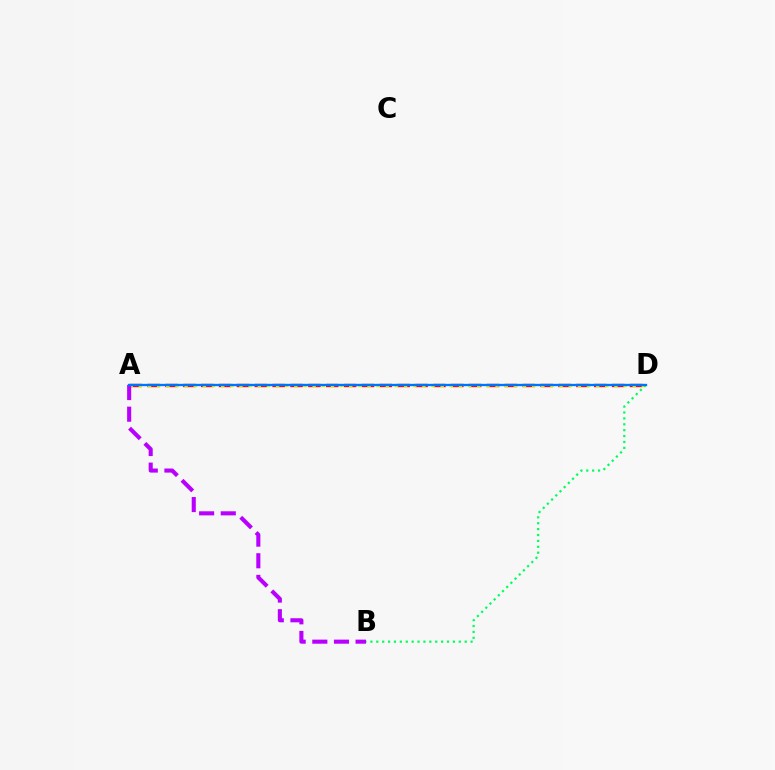{('A', 'D'): [{'color': '#ff0000', 'line_style': 'dashed', 'thickness': 2.43}, {'color': '#d1ff00', 'line_style': 'dotted', 'thickness': 2.48}, {'color': '#0074ff', 'line_style': 'solid', 'thickness': 1.67}], ('B', 'D'): [{'color': '#00ff5c', 'line_style': 'dotted', 'thickness': 1.6}], ('A', 'B'): [{'color': '#b900ff', 'line_style': 'dashed', 'thickness': 2.94}]}